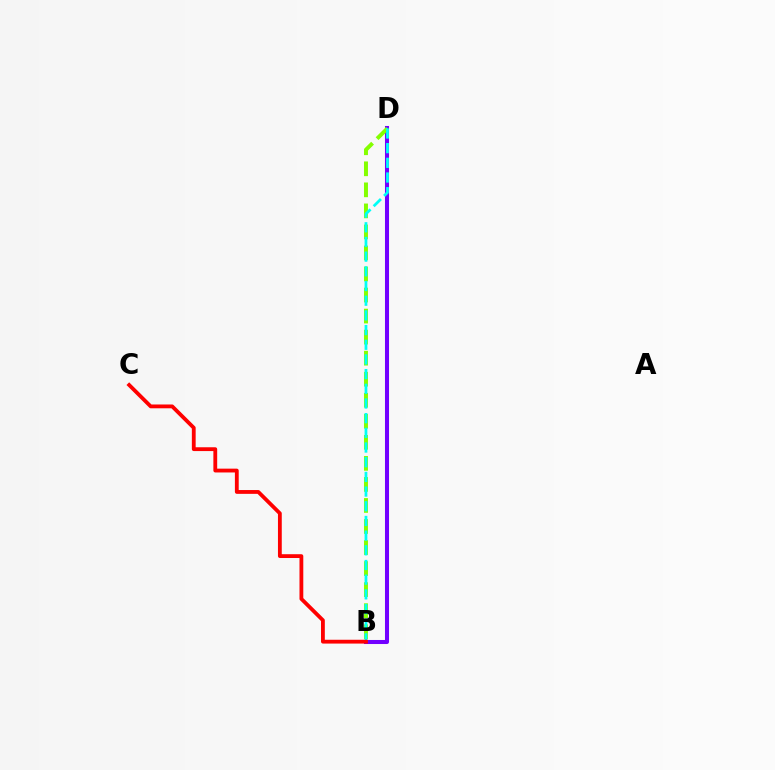{('B', 'D'): [{'color': '#7200ff', 'line_style': 'solid', 'thickness': 2.91}, {'color': '#84ff00', 'line_style': 'dashed', 'thickness': 2.86}, {'color': '#00fff6', 'line_style': 'dashed', 'thickness': 1.99}], ('B', 'C'): [{'color': '#ff0000', 'line_style': 'solid', 'thickness': 2.74}]}